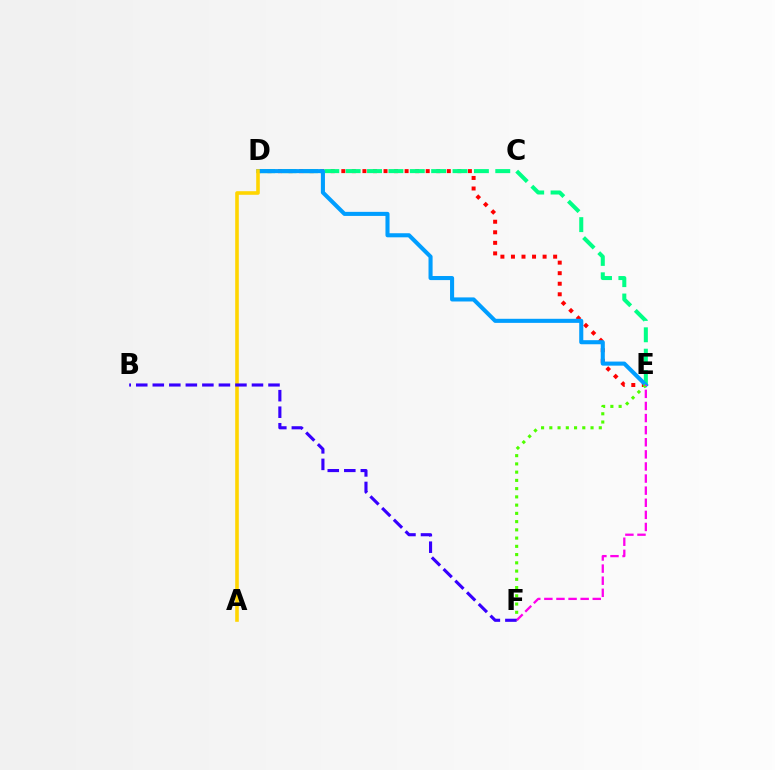{('D', 'E'): [{'color': '#ff0000', 'line_style': 'dotted', 'thickness': 2.87}, {'color': '#00ff86', 'line_style': 'dashed', 'thickness': 2.9}, {'color': '#009eff', 'line_style': 'solid', 'thickness': 2.94}], ('E', 'F'): [{'color': '#4fff00', 'line_style': 'dotted', 'thickness': 2.24}, {'color': '#ff00ed', 'line_style': 'dashed', 'thickness': 1.64}], ('A', 'D'): [{'color': '#ffd500', 'line_style': 'solid', 'thickness': 2.59}], ('B', 'F'): [{'color': '#3700ff', 'line_style': 'dashed', 'thickness': 2.25}]}